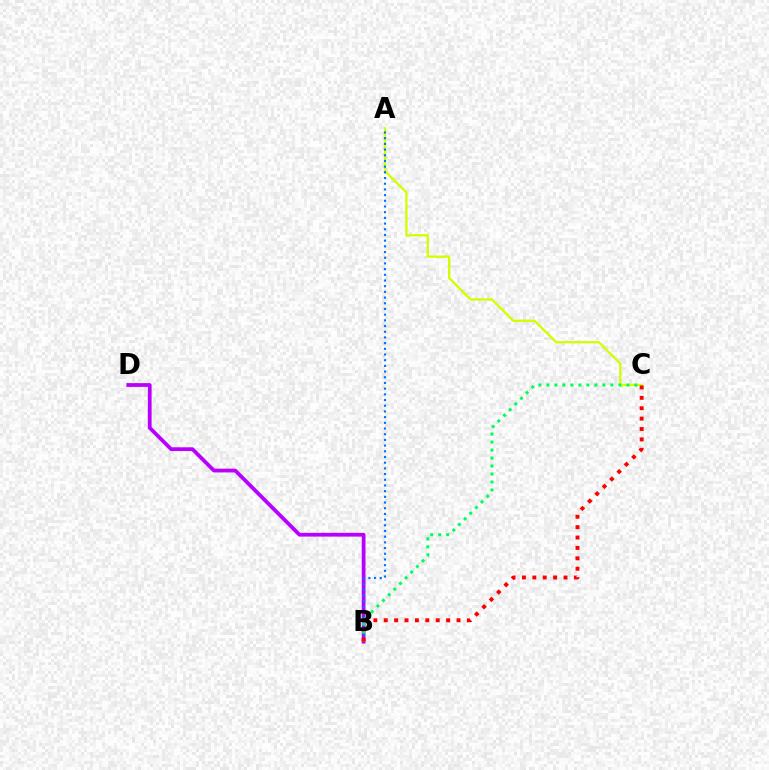{('B', 'D'): [{'color': '#b900ff', 'line_style': 'solid', 'thickness': 2.72}], ('A', 'C'): [{'color': '#d1ff00', 'line_style': 'solid', 'thickness': 1.66}], ('A', 'B'): [{'color': '#0074ff', 'line_style': 'dotted', 'thickness': 1.55}], ('B', 'C'): [{'color': '#00ff5c', 'line_style': 'dotted', 'thickness': 2.17}, {'color': '#ff0000', 'line_style': 'dotted', 'thickness': 2.82}]}